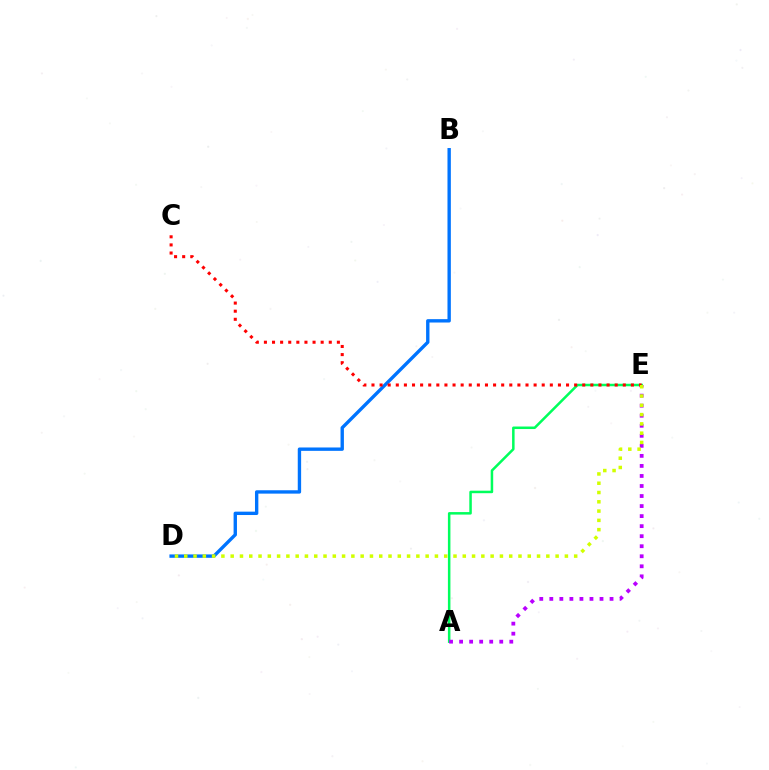{('A', 'E'): [{'color': '#00ff5c', 'line_style': 'solid', 'thickness': 1.81}, {'color': '#b900ff', 'line_style': 'dotted', 'thickness': 2.73}], ('B', 'D'): [{'color': '#0074ff', 'line_style': 'solid', 'thickness': 2.43}], ('C', 'E'): [{'color': '#ff0000', 'line_style': 'dotted', 'thickness': 2.2}], ('D', 'E'): [{'color': '#d1ff00', 'line_style': 'dotted', 'thickness': 2.52}]}